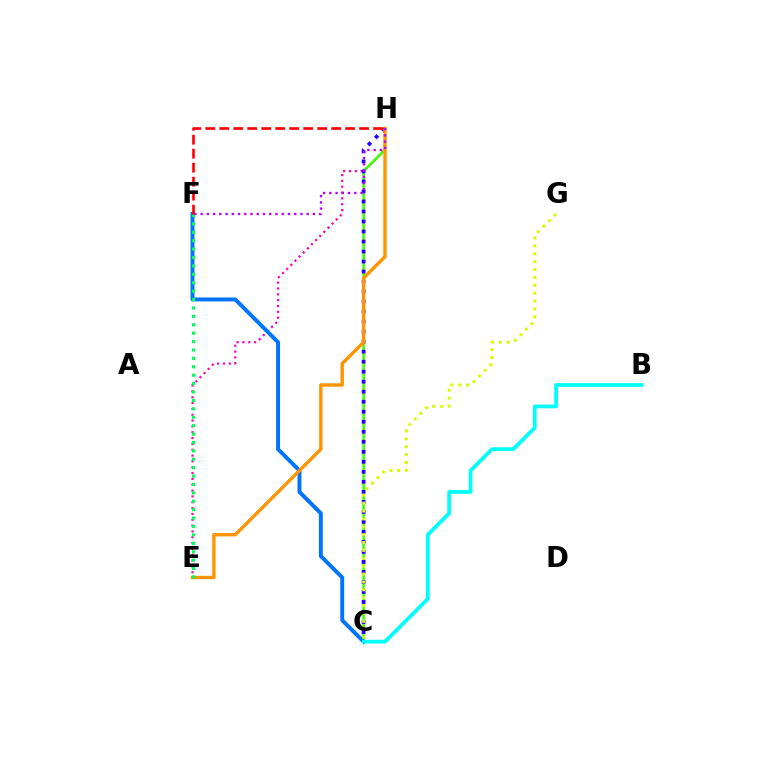{('E', 'H'): [{'color': '#ff00ac', 'line_style': 'dotted', 'thickness': 1.59}, {'color': '#ff9400', 'line_style': 'solid', 'thickness': 2.42}], ('C', 'H'): [{'color': '#3dff00', 'line_style': 'solid', 'thickness': 1.84}, {'color': '#2500ff', 'line_style': 'dotted', 'thickness': 2.72}], ('C', 'F'): [{'color': '#0074ff', 'line_style': 'solid', 'thickness': 2.84}], ('C', 'G'): [{'color': '#d1ff00', 'line_style': 'dotted', 'thickness': 2.14}], ('B', 'C'): [{'color': '#00fff6', 'line_style': 'solid', 'thickness': 2.72}], ('E', 'F'): [{'color': '#00ff5c', 'line_style': 'dotted', 'thickness': 2.28}], ('F', 'H'): [{'color': '#b900ff', 'line_style': 'dotted', 'thickness': 1.69}, {'color': '#ff0000', 'line_style': 'dashed', 'thickness': 1.9}]}